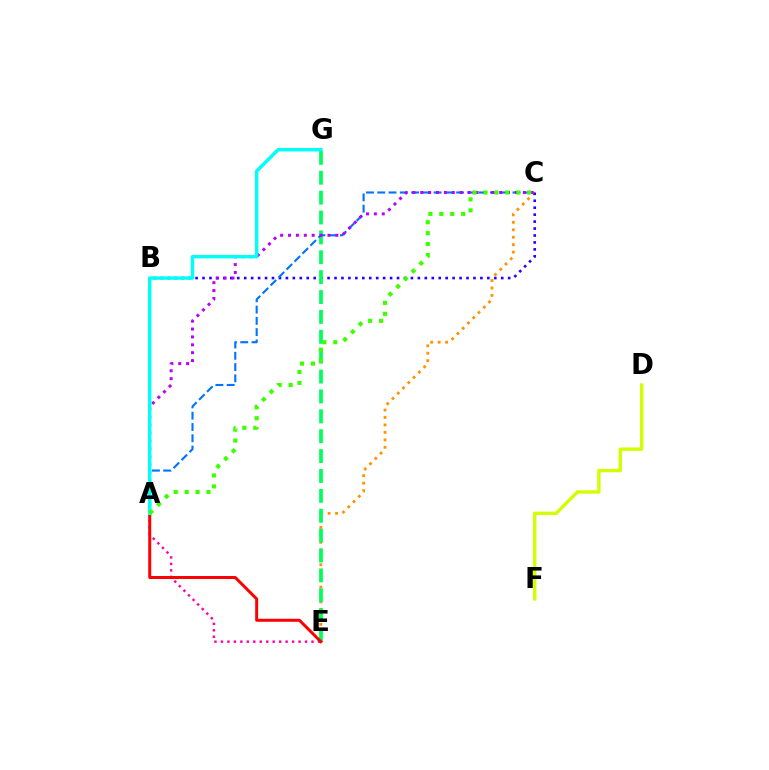{('C', 'E'): [{'color': '#ff9400', 'line_style': 'dotted', 'thickness': 2.02}], ('B', 'C'): [{'color': '#2500ff', 'line_style': 'dotted', 'thickness': 1.89}], ('E', 'G'): [{'color': '#00ff5c', 'line_style': 'dashed', 'thickness': 2.7}], ('D', 'F'): [{'color': '#d1ff00', 'line_style': 'solid', 'thickness': 2.43}], ('A', 'C'): [{'color': '#0074ff', 'line_style': 'dashed', 'thickness': 1.53}, {'color': '#b900ff', 'line_style': 'dotted', 'thickness': 2.14}, {'color': '#3dff00', 'line_style': 'dotted', 'thickness': 2.97}], ('A', 'E'): [{'color': '#ff00ac', 'line_style': 'dotted', 'thickness': 1.76}, {'color': '#ff0000', 'line_style': 'solid', 'thickness': 2.16}], ('A', 'G'): [{'color': '#00fff6', 'line_style': 'solid', 'thickness': 2.48}]}